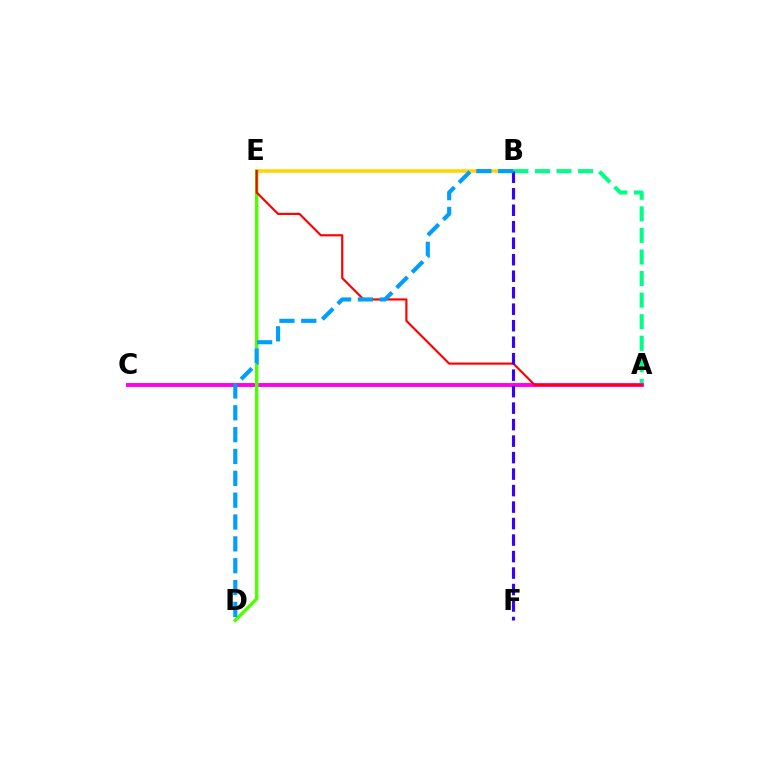{('B', 'E'): [{'color': '#ffd500', 'line_style': 'solid', 'thickness': 2.55}], ('A', 'B'): [{'color': '#00ff86', 'line_style': 'dashed', 'thickness': 2.93}], ('A', 'C'): [{'color': '#ff00ed', 'line_style': 'solid', 'thickness': 2.82}], ('D', 'E'): [{'color': '#4fff00', 'line_style': 'solid', 'thickness': 2.47}], ('A', 'E'): [{'color': '#ff0000', 'line_style': 'solid', 'thickness': 1.55}], ('B', 'F'): [{'color': '#3700ff', 'line_style': 'dashed', 'thickness': 2.24}], ('B', 'D'): [{'color': '#009eff', 'line_style': 'dashed', 'thickness': 2.97}]}